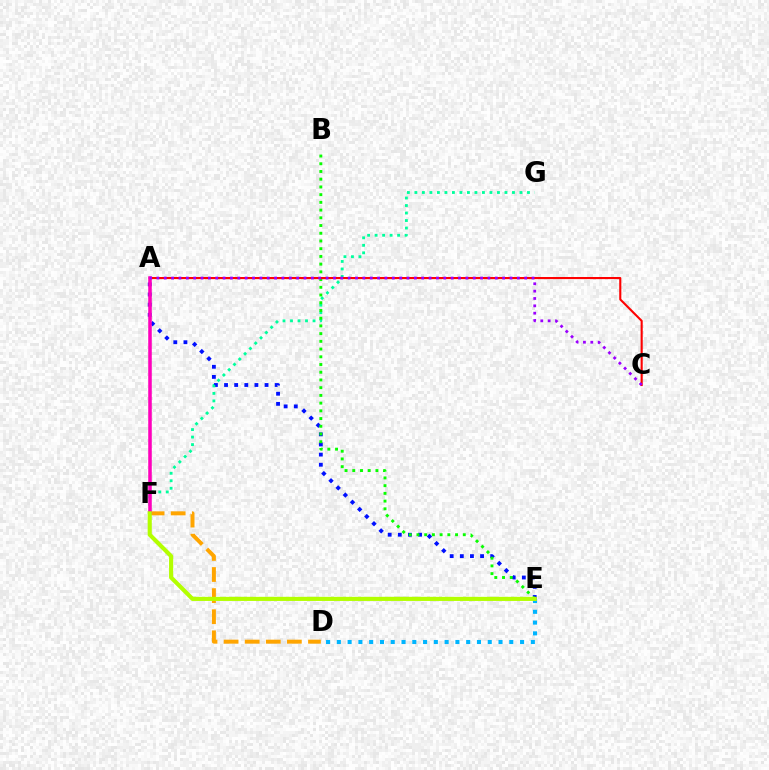{('A', 'E'): [{'color': '#0010ff', 'line_style': 'dotted', 'thickness': 2.75}], ('D', 'F'): [{'color': '#ffa500', 'line_style': 'dashed', 'thickness': 2.87}], ('F', 'G'): [{'color': '#00ff9d', 'line_style': 'dotted', 'thickness': 2.04}], ('B', 'E'): [{'color': '#08ff00', 'line_style': 'dotted', 'thickness': 2.1}], ('A', 'C'): [{'color': '#ff0000', 'line_style': 'solid', 'thickness': 1.52}, {'color': '#9b00ff', 'line_style': 'dotted', 'thickness': 2.0}], ('D', 'E'): [{'color': '#00b5ff', 'line_style': 'dotted', 'thickness': 2.93}], ('A', 'F'): [{'color': '#ff00bd', 'line_style': 'solid', 'thickness': 2.55}], ('E', 'F'): [{'color': '#b3ff00', 'line_style': 'solid', 'thickness': 2.96}]}